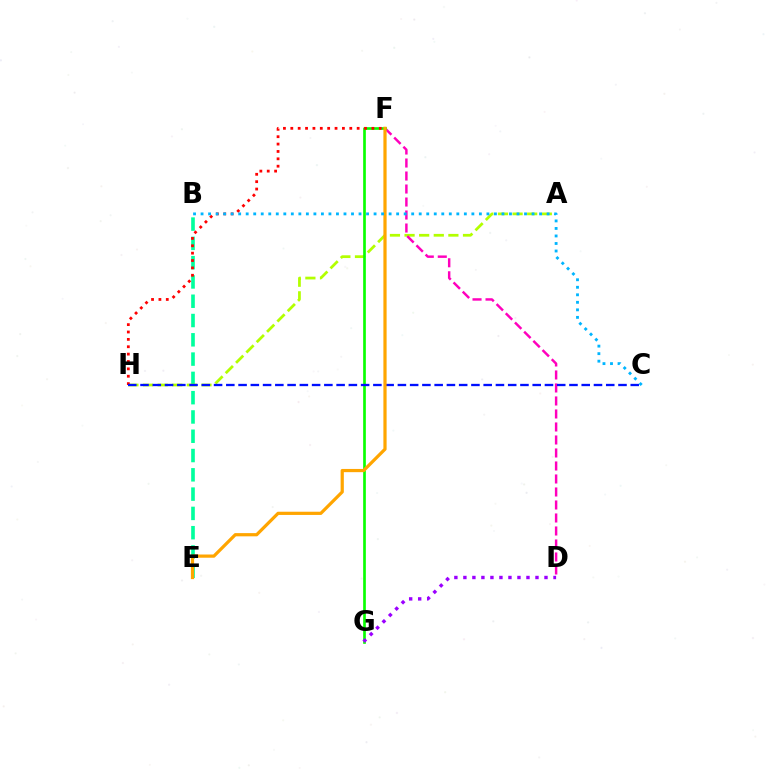{('B', 'E'): [{'color': '#00ff9d', 'line_style': 'dashed', 'thickness': 2.62}], ('A', 'H'): [{'color': '#b3ff00', 'line_style': 'dashed', 'thickness': 1.98}], ('D', 'F'): [{'color': '#ff00bd', 'line_style': 'dashed', 'thickness': 1.77}], ('F', 'G'): [{'color': '#08ff00', 'line_style': 'solid', 'thickness': 1.93}], ('F', 'H'): [{'color': '#ff0000', 'line_style': 'dotted', 'thickness': 2.0}], ('D', 'G'): [{'color': '#9b00ff', 'line_style': 'dotted', 'thickness': 2.45}], ('C', 'H'): [{'color': '#0010ff', 'line_style': 'dashed', 'thickness': 1.66}], ('E', 'F'): [{'color': '#ffa500', 'line_style': 'solid', 'thickness': 2.32}], ('B', 'C'): [{'color': '#00b5ff', 'line_style': 'dotted', 'thickness': 2.04}]}